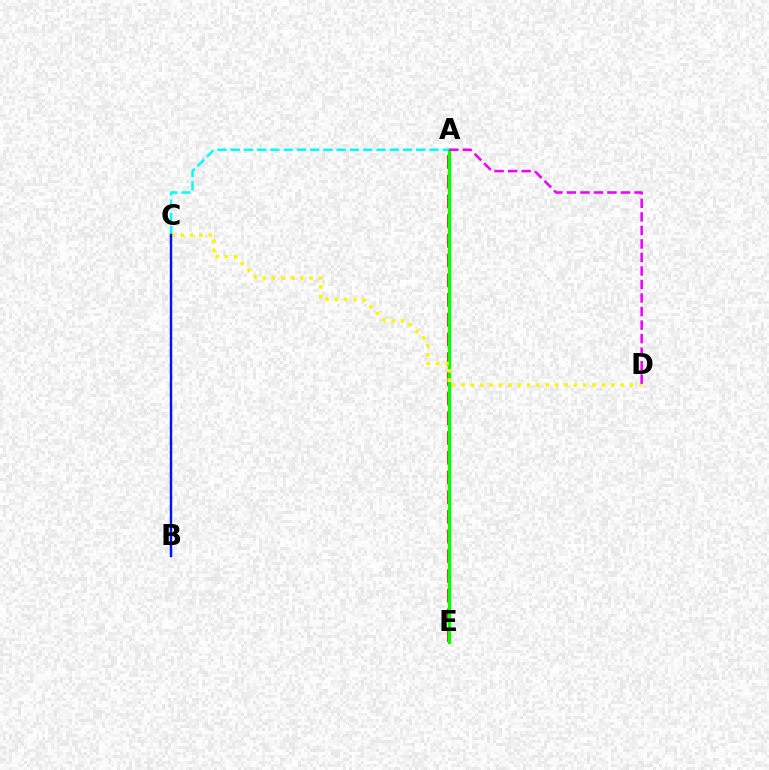{('A', 'E'): [{'color': '#ff0000', 'line_style': 'dashed', 'thickness': 2.68}, {'color': '#08ff00', 'line_style': 'solid', 'thickness': 2.4}], ('A', 'C'): [{'color': '#00fff6', 'line_style': 'dashed', 'thickness': 1.8}], ('C', 'D'): [{'color': '#fcf500', 'line_style': 'dotted', 'thickness': 2.54}], ('B', 'C'): [{'color': '#0010ff', 'line_style': 'solid', 'thickness': 1.75}], ('A', 'D'): [{'color': '#ee00ff', 'line_style': 'dashed', 'thickness': 1.84}]}